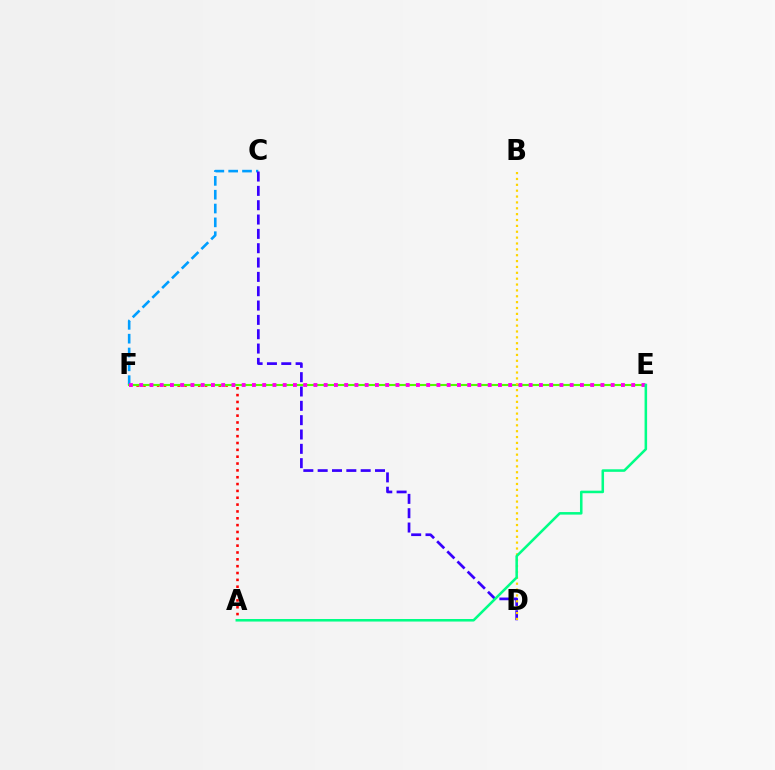{('C', 'F'): [{'color': '#009eff', 'line_style': 'dashed', 'thickness': 1.88}], ('C', 'D'): [{'color': '#3700ff', 'line_style': 'dashed', 'thickness': 1.95}], ('A', 'F'): [{'color': '#ff0000', 'line_style': 'dotted', 'thickness': 1.86}], ('E', 'F'): [{'color': '#4fff00', 'line_style': 'solid', 'thickness': 1.52}, {'color': '#ff00ed', 'line_style': 'dotted', 'thickness': 2.78}], ('B', 'D'): [{'color': '#ffd500', 'line_style': 'dotted', 'thickness': 1.59}], ('A', 'E'): [{'color': '#00ff86', 'line_style': 'solid', 'thickness': 1.83}]}